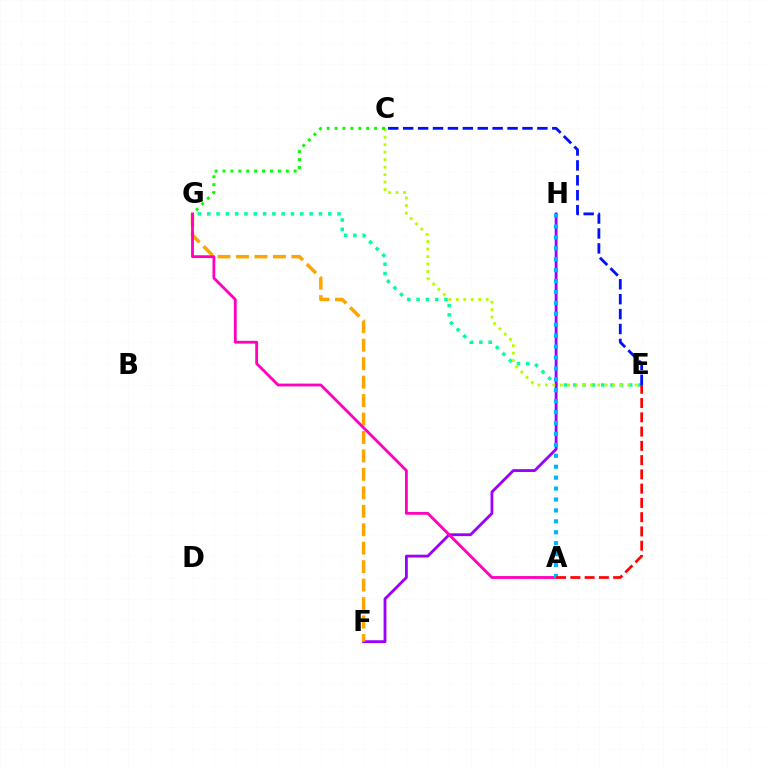{('E', 'G'): [{'color': '#00ff9d', 'line_style': 'dotted', 'thickness': 2.53}], ('F', 'H'): [{'color': '#9b00ff', 'line_style': 'solid', 'thickness': 2.03}], ('F', 'G'): [{'color': '#ffa500', 'line_style': 'dashed', 'thickness': 2.51}], ('A', 'G'): [{'color': '#ff00bd', 'line_style': 'solid', 'thickness': 2.03}], ('A', 'H'): [{'color': '#00b5ff', 'line_style': 'dotted', 'thickness': 2.97}], ('C', 'E'): [{'color': '#b3ff00', 'line_style': 'dotted', 'thickness': 2.03}, {'color': '#0010ff', 'line_style': 'dashed', 'thickness': 2.03}], ('A', 'E'): [{'color': '#ff0000', 'line_style': 'dashed', 'thickness': 1.94}], ('C', 'G'): [{'color': '#08ff00', 'line_style': 'dotted', 'thickness': 2.15}]}